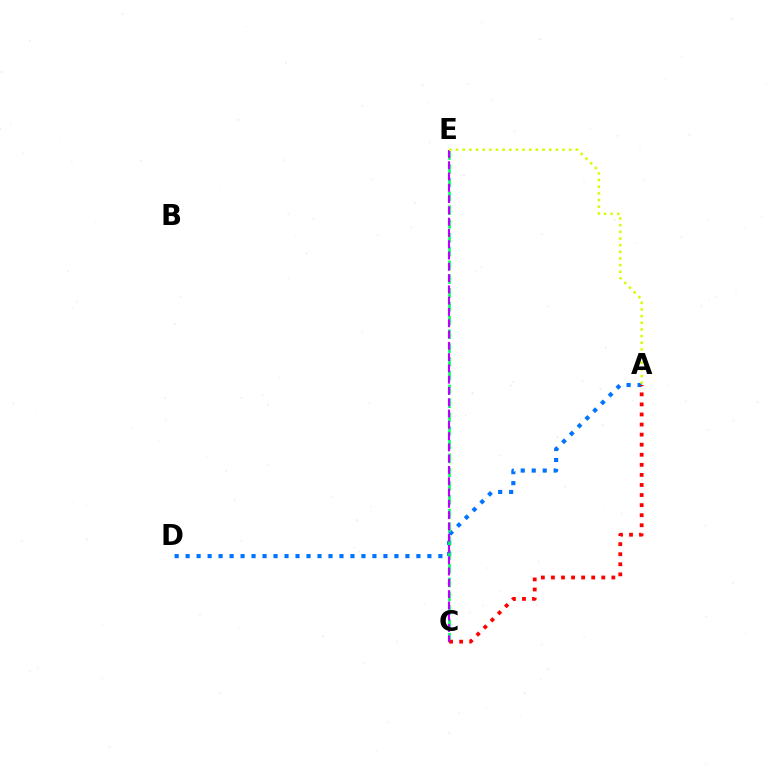{('A', 'D'): [{'color': '#0074ff', 'line_style': 'dotted', 'thickness': 2.99}], ('C', 'E'): [{'color': '#00ff5c', 'line_style': 'dashed', 'thickness': 1.87}, {'color': '#b900ff', 'line_style': 'dashed', 'thickness': 1.53}], ('A', 'C'): [{'color': '#ff0000', 'line_style': 'dotted', 'thickness': 2.74}], ('A', 'E'): [{'color': '#d1ff00', 'line_style': 'dotted', 'thickness': 1.81}]}